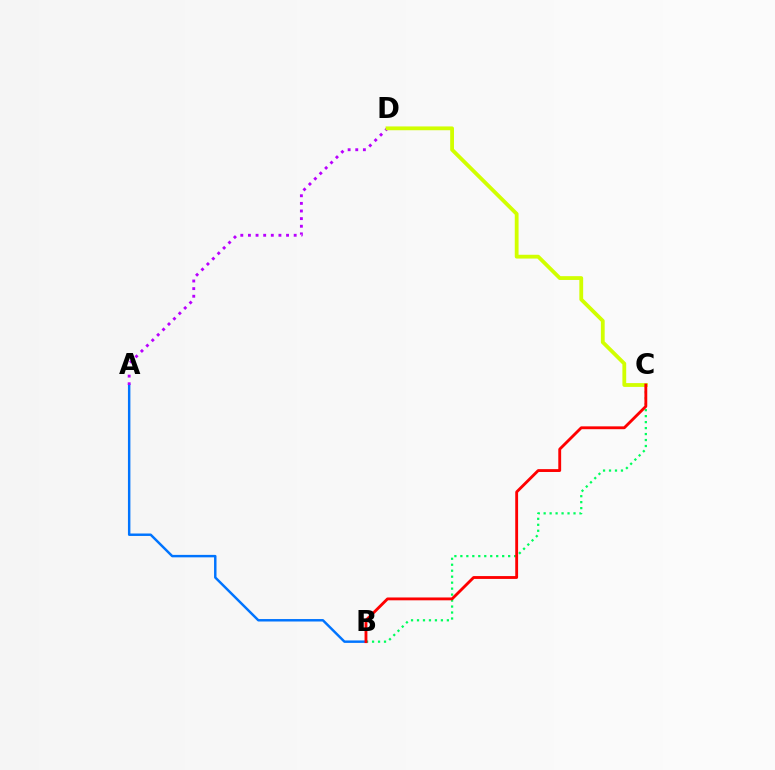{('B', 'C'): [{'color': '#00ff5c', 'line_style': 'dotted', 'thickness': 1.62}, {'color': '#ff0000', 'line_style': 'solid', 'thickness': 2.05}], ('A', 'B'): [{'color': '#0074ff', 'line_style': 'solid', 'thickness': 1.76}], ('A', 'D'): [{'color': '#b900ff', 'line_style': 'dotted', 'thickness': 2.07}], ('C', 'D'): [{'color': '#d1ff00', 'line_style': 'solid', 'thickness': 2.74}]}